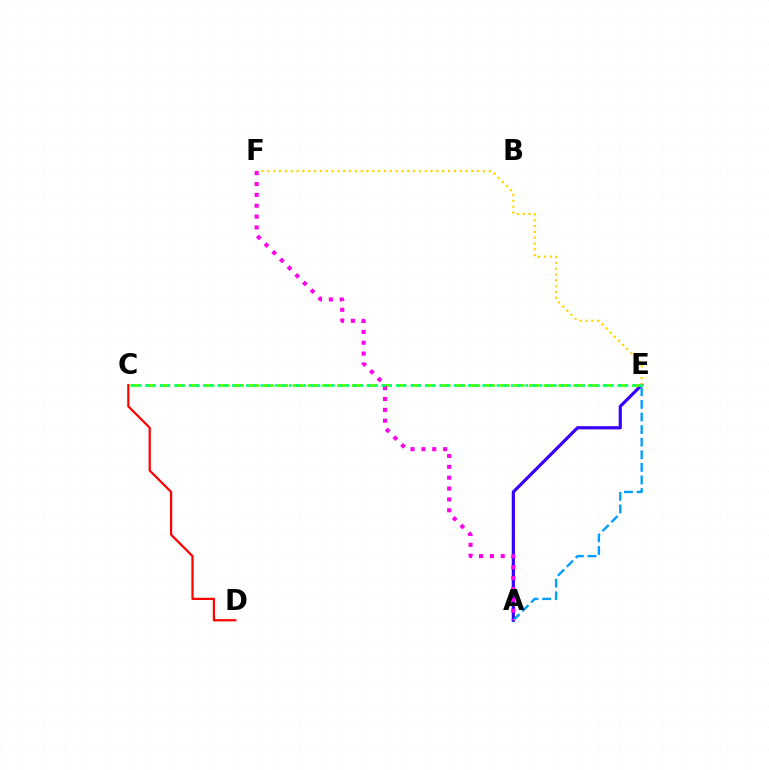{('A', 'E'): [{'color': '#3700ff', 'line_style': 'solid', 'thickness': 2.29}, {'color': '#009eff', 'line_style': 'dashed', 'thickness': 1.71}], ('C', 'E'): [{'color': '#4fff00', 'line_style': 'dashed', 'thickness': 2.01}, {'color': '#00ff86', 'line_style': 'dotted', 'thickness': 1.94}], ('E', 'F'): [{'color': '#ffd500', 'line_style': 'dotted', 'thickness': 1.58}], ('C', 'D'): [{'color': '#ff0000', 'line_style': 'solid', 'thickness': 1.6}], ('A', 'F'): [{'color': '#ff00ed', 'line_style': 'dotted', 'thickness': 2.95}]}